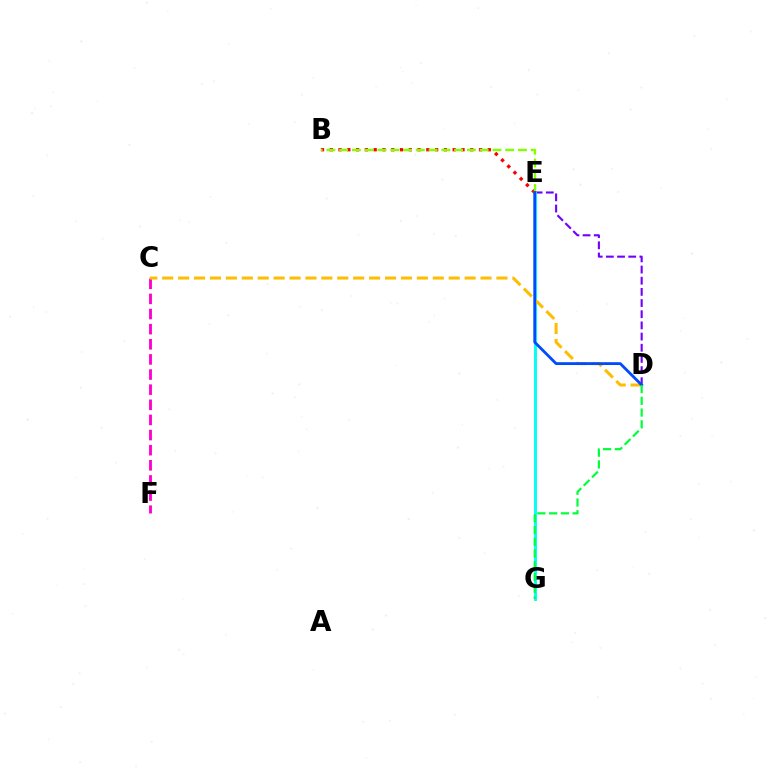{('B', 'E'): [{'color': '#ff0000', 'line_style': 'dotted', 'thickness': 2.39}, {'color': '#84ff00', 'line_style': 'dashed', 'thickness': 1.73}], ('D', 'E'): [{'color': '#7200ff', 'line_style': 'dashed', 'thickness': 1.52}, {'color': '#004bff', 'line_style': 'solid', 'thickness': 2.03}], ('C', 'F'): [{'color': '#ff00cf', 'line_style': 'dashed', 'thickness': 2.05}], ('E', 'G'): [{'color': '#00fff6', 'line_style': 'solid', 'thickness': 2.1}], ('C', 'D'): [{'color': '#ffbd00', 'line_style': 'dashed', 'thickness': 2.16}], ('D', 'G'): [{'color': '#00ff39', 'line_style': 'dashed', 'thickness': 1.59}]}